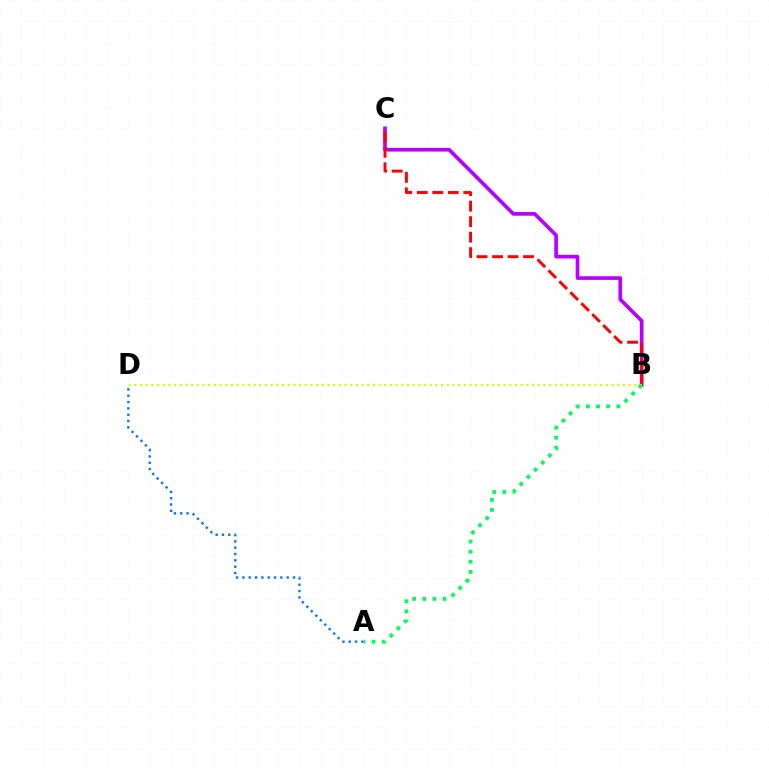{('A', 'D'): [{'color': '#0074ff', 'line_style': 'dotted', 'thickness': 1.72}], ('B', 'C'): [{'color': '#b900ff', 'line_style': 'solid', 'thickness': 2.64}, {'color': '#ff0000', 'line_style': 'dashed', 'thickness': 2.1}], ('B', 'D'): [{'color': '#d1ff00', 'line_style': 'dotted', 'thickness': 1.54}], ('A', 'B'): [{'color': '#00ff5c', 'line_style': 'dotted', 'thickness': 2.75}]}